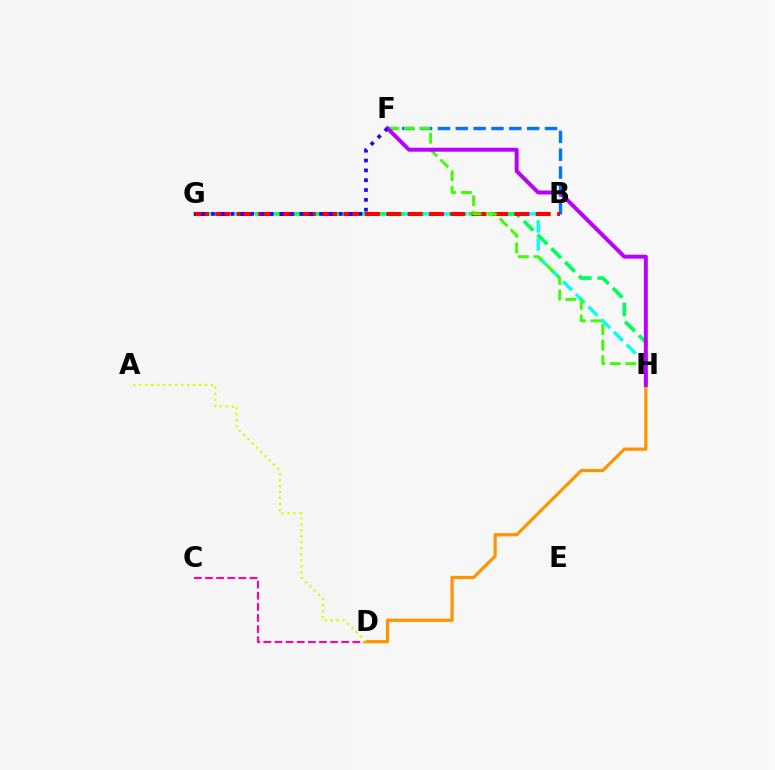{('B', 'F'): [{'color': '#0074ff', 'line_style': 'dashed', 'thickness': 2.42}], ('C', 'D'): [{'color': '#ff00ac', 'line_style': 'dashed', 'thickness': 1.51}], ('D', 'H'): [{'color': '#ff9400', 'line_style': 'solid', 'thickness': 2.31}], ('G', 'H'): [{'color': '#00fff6', 'line_style': 'dashed', 'thickness': 2.43}, {'color': '#00ff5c', 'line_style': 'dashed', 'thickness': 2.64}], ('A', 'D'): [{'color': '#d1ff00', 'line_style': 'dotted', 'thickness': 1.63}], ('B', 'G'): [{'color': '#ff0000', 'line_style': 'dashed', 'thickness': 2.9}], ('F', 'H'): [{'color': '#3dff00', 'line_style': 'dashed', 'thickness': 2.11}, {'color': '#b900ff', 'line_style': 'solid', 'thickness': 2.85}], ('F', 'G'): [{'color': '#2500ff', 'line_style': 'dotted', 'thickness': 2.67}]}